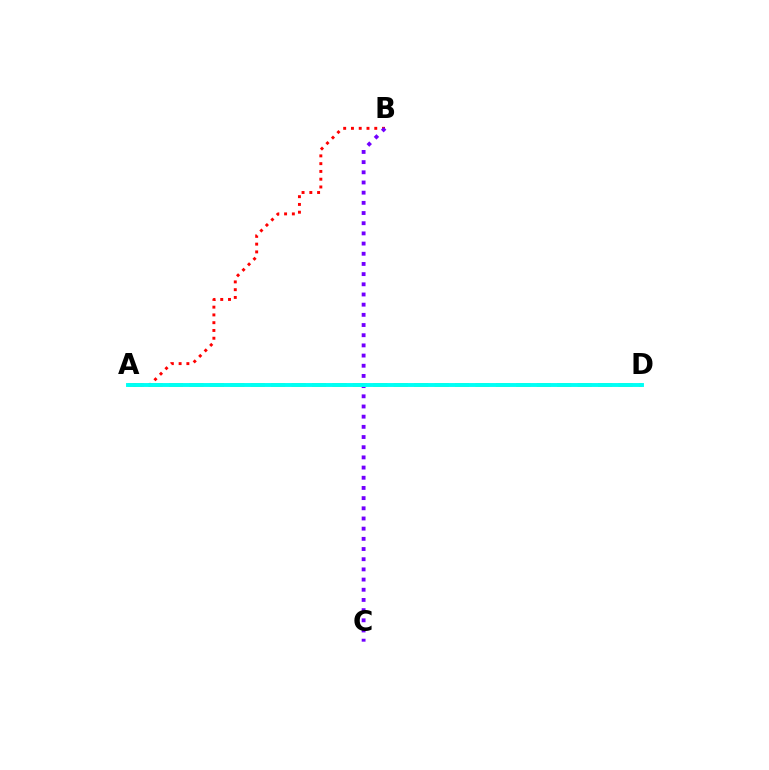{('A', 'D'): [{'color': '#84ff00', 'line_style': 'dashed', 'thickness': 2.78}, {'color': '#00fff6', 'line_style': 'solid', 'thickness': 2.81}], ('A', 'B'): [{'color': '#ff0000', 'line_style': 'dotted', 'thickness': 2.11}], ('B', 'C'): [{'color': '#7200ff', 'line_style': 'dotted', 'thickness': 2.77}]}